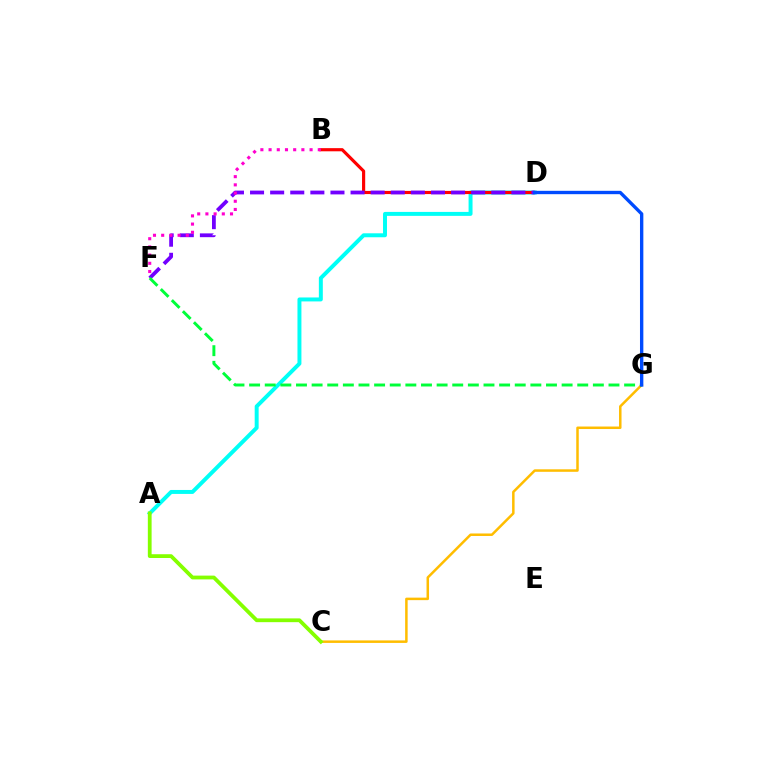{('C', 'G'): [{'color': '#ffbd00', 'line_style': 'solid', 'thickness': 1.8}], ('A', 'D'): [{'color': '#00fff6', 'line_style': 'solid', 'thickness': 2.85}], ('B', 'D'): [{'color': '#ff0000', 'line_style': 'solid', 'thickness': 2.27}], ('D', 'F'): [{'color': '#7200ff', 'line_style': 'dashed', 'thickness': 2.73}], ('B', 'F'): [{'color': '#ff00cf', 'line_style': 'dotted', 'thickness': 2.23}], ('F', 'G'): [{'color': '#00ff39', 'line_style': 'dashed', 'thickness': 2.12}], ('D', 'G'): [{'color': '#004bff', 'line_style': 'solid', 'thickness': 2.42}], ('A', 'C'): [{'color': '#84ff00', 'line_style': 'solid', 'thickness': 2.72}]}